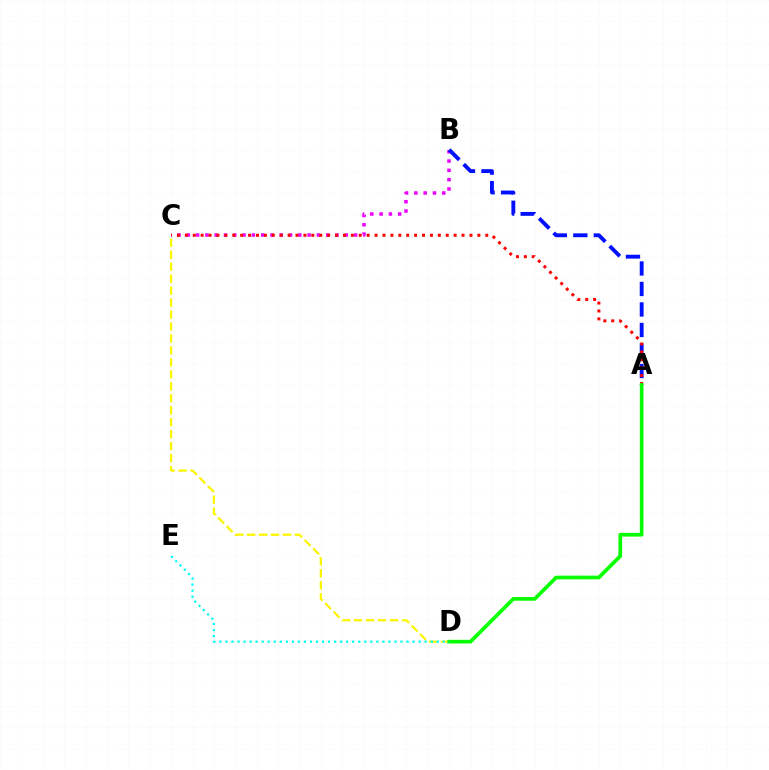{('B', 'C'): [{'color': '#ee00ff', 'line_style': 'dotted', 'thickness': 2.53}], ('A', 'B'): [{'color': '#0010ff', 'line_style': 'dashed', 'thickness': 2.78}], ('A', 'C'): [{'color': '#ff0000', 'line_style': 'dotted', 'thickness': 2.15}], ('C', 'D'): [{'color': '#fcf500', 'line_style': 'dashed', 'thickness': 1.63}], ('A', 'D'): [{'color': '#08ff00', 'line_style': 'solid', 'thickness': 2.66}], ('D', 'E'): [{'color': '#00fff6', 'line_style': 'dotted', 'thickness': 1.64}]}